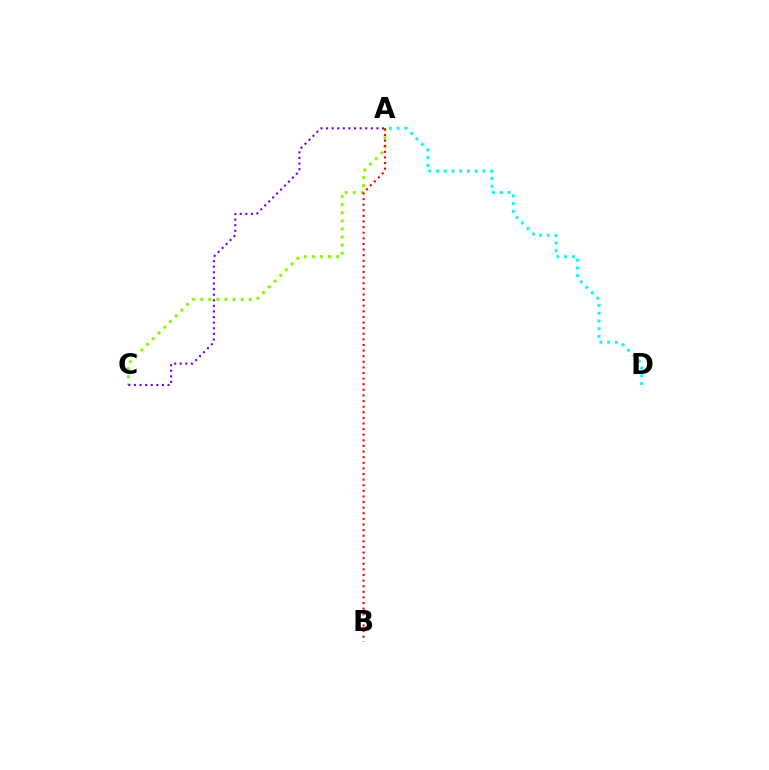{('A', 'C'): [{'color': '#84ff00', 'line_style': 'dotted', 'thickness': 2.2}, {'color': '#7200ff', 'line_style': 'dotted', 'thickness': 1.52}], ('A', 'D'): [{'color': '#00fff6', 'line_style': 'dotted', 'thickness': 2.1}], ('A', 'B'): [{'color': '#ff0000', 'line_style': 'dotted', 'thickness': 1.52}]}